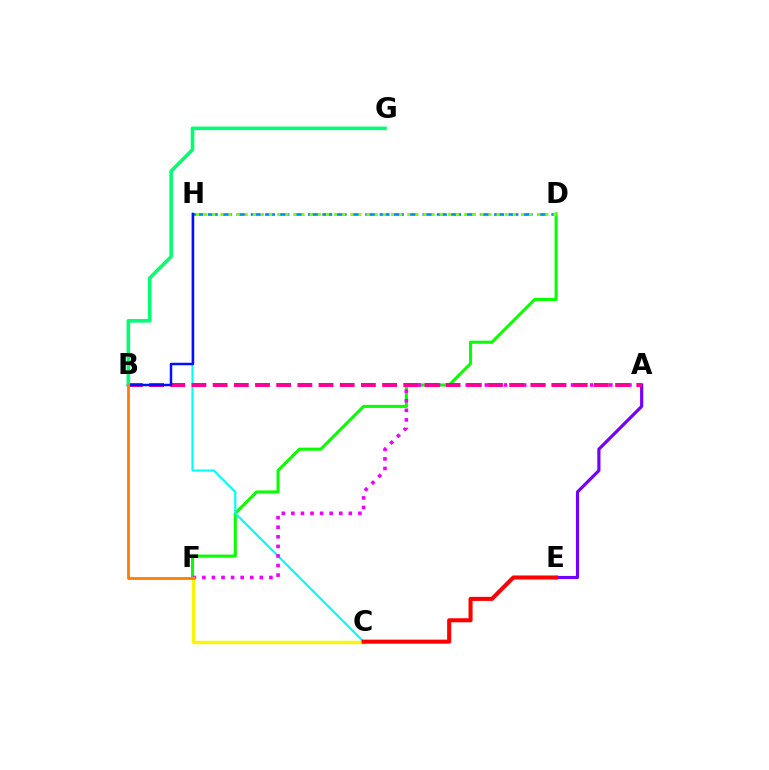{('D', 'H'): [{'color': '#008cff', 'line_style': 'dashed', 'thickness': 1.94}, {'color': '#84ff00', 'line_style': 'dotted', 'thickness': 2.21}], ('D', 'F'): [{'color': '#08ff00', 'line_style': 'solid', 'thickness': 2.2}], ('C', 'H'): [{'color': '#00fff6', 'line_style': 'solid', 'thickness': 1.57}], ('A', 'F'): [{'color': '#ee00ff', 'line_style': 'dotted', 'thickness': 2.6}], ('A', 'E'): [{'color': '#7200ff', 'line_style': 'solid', 'thickness': 2.27}], ('C', 'F'): [{'color': '#fcf500', 'line_style': 'solid', 'thickness': 2.45}], ('A', 'B'): [{'color': '#ff0094', 'line_style': 'dashed', 'thickness': 2.88}], ('C', 'E'): [{'color': '#ff0000', 'line_style': 'solid', 'thickness': 2.93}], ('B', 'H'): [{'color': '#0010ff', 'line_style': 'solid', 'thickness': 1.78}], ('B', 'G'): [{'color': '#00ff74', 'line_style': 'solid', 'thickness': 2.58}], ('B', 'F'): [{'color': '#ff7c00', 'line_style': 'solid', 'thickness': 2.0}]}